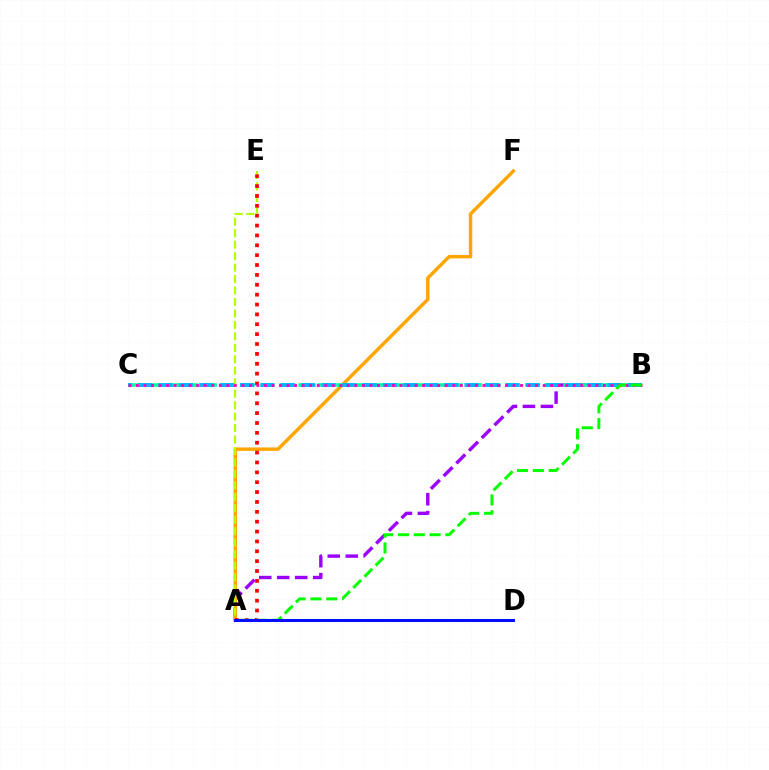{('A', 'B'): [{'color': '#9b00ff', 'line_style': 'dashed', 'thickness': 2.44}, {'color': '#08ff00', 'line_style': 'dashed', 'thickness': 2.15}], ('A', 'F'): [{'color': '#ffa500', 'line_style': 'solid', 'thickness': 2.48}], ('B', 'C'): [{'color': '#00ff9d', 'line_style': 'dashed', 'thickness': 2.57}, {'color': '#00b5ff', 'line_style': 'dashed', 'thickness': 2.77}, {'color': '#ff00bd', 'line_style': 'dotted', 'thickness': 2.05}], ('A', 'E'): [{'color': '#b3ff00', 'line_style': 'dashed', 'thickness': 1.56}, {'color': '#ff0000', 'line_style': 'dotted', 'thickness': 2.68}], ('A', 'D'): [{'color': '#0010ff', 'line_style': 'solid', 'thickness': 2.19}]}